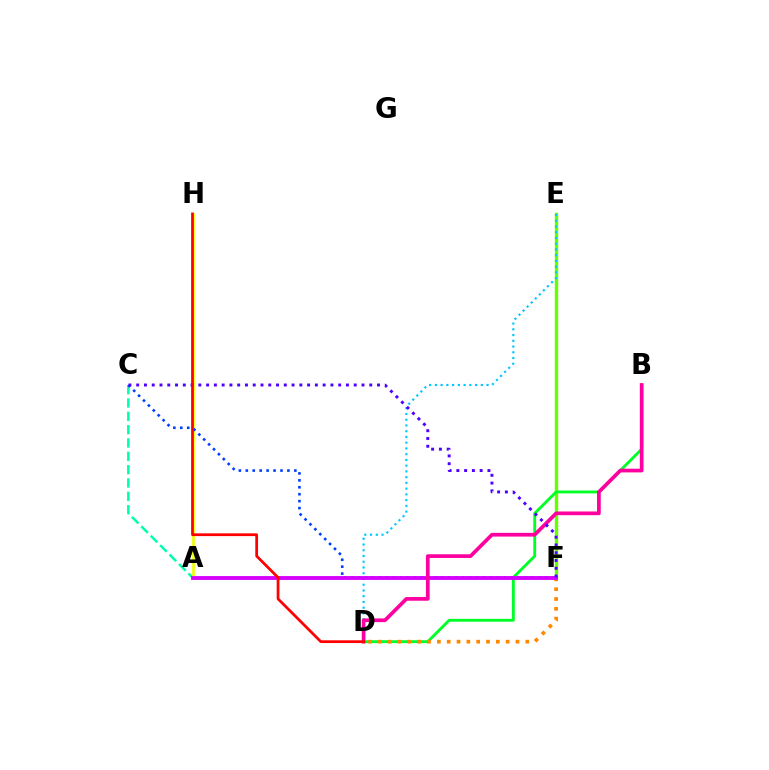{('E', 'F'): [{'color': '#66ff00', 'line_style': 'solid', 'thickness': 2.44}], ('D', 'E'): [{'color': '#00c7ff', 'line_style': 'dotted', 'thickness': 1.56}], ('B', 'D'): [{'color': '#00ff27', 'line_style': 'solid', 'thickness': 2.06}, {'color': '#ff00a0', 'line_style': 'solid', 'thickness': 2.67}], ('D', 'F'): [{'color': '#ff8800', 'line_style': 'dotted', 'thickness': 2.67}], ('A', 'C'): [{'color': '#00ffaf', 'line_style': 'dashed', 'thickness': 1.81}], ('A', 'H'): [{'color': '#eeff00', 'line_style': 'solid', 'thickness': 1.9}], ('C', 'F'): [{'color': '#003fff', 'line_style': 'dotted', 'thickness': 1.88}, {'color': '#4f00ff', 'line_style': 'dotted', 'thickness': 2.11}], ('A', 'F'): [{'color': '#d600ff', 'line_style': 'solid', 'thickness': 2.78}], ('D', 'H'): [{'color': '#ff0000', 'line_style': 'solid', 'thickness': 1.98}]}